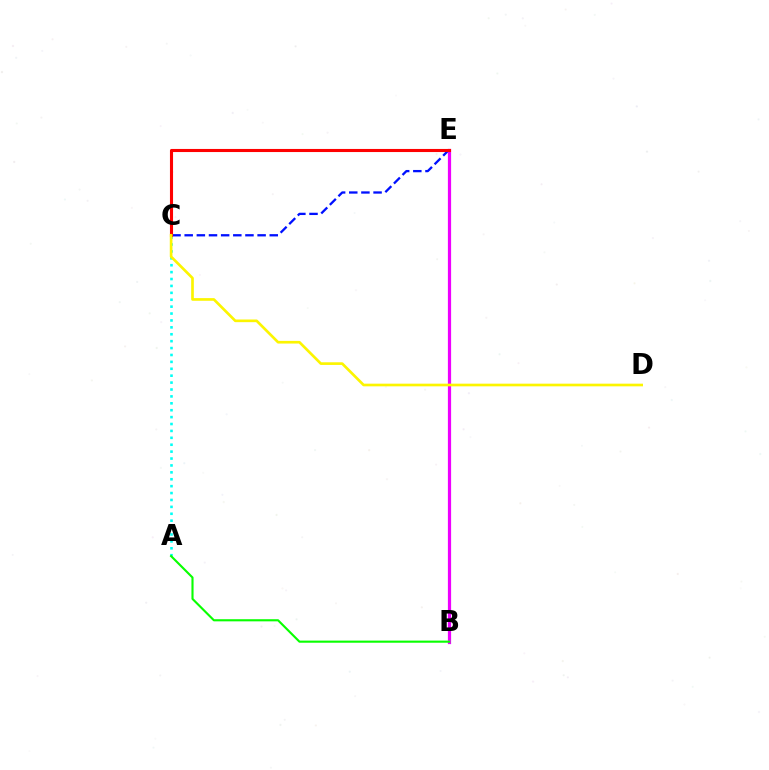{('C', 'E'): [{'color': '#0010ff', 'line_style': 'dashed', 'thickness': 1.65}, {'color': '#ff0000', 'line_style': 'solid', 'thickness': 2.23}], ('B', 'E'): [{'color': '#ee00ff', 'line_style': 'solid', 'thickness': 2.32}], ('A', 'C'): [{'color': '#00fff6', 'line_style': 'dotted', 'thickness': 1.88}], ('A', 'B'): [{'color': '#08ff00', 'line_style': 'solid', 'thickness': 1.53}], ('C', 'D'): [{'color': '#fcf500', 'line_style': 'solid', 'thickness': 1.92}]}